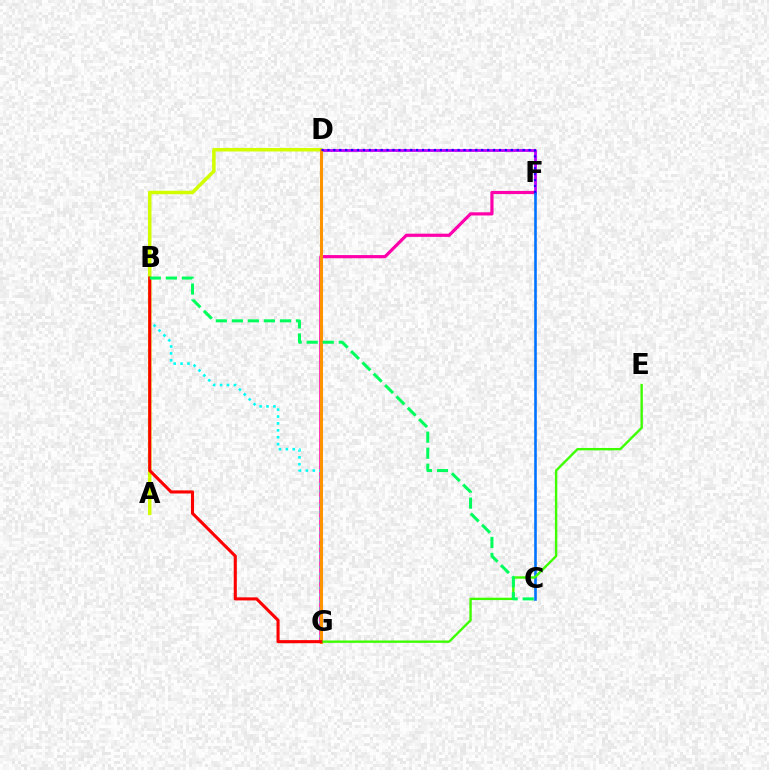{('F', 'G'): [{'color': '#ff00ac', 'line_style': 'solid', 'thickness': 2.29}], ('B', 'G'): [{'color': '#00fff6', 'line_style': 'dotted', 'thickness': 1.88}, {'color': '#ff0000', 'line_style': 'solid', 'thickness': 2.22}], ('A', 'D'): [{'color': '#d1ff00', 'line_style': 'solid', 'thickness': 2.52}], ('D', 'F'): [{'color': '#b900ff', 'line_style': 'solid', 'thickness': 2.01}, {'color': '#2500ff', 'line_style': 'dotted', 'thickness': 1.61}], ('C', 'F'): [{'color': '#0074ff', 'line_style': 'solid', 'thickness': 1.88}], ('D', 'G'): [{'color': '#ff9400', 'line_style': 'solid', 'thickness': 2.2}], ('E', 'G'): [{'color': '#3dff00', 'line_style': 'solid', 'thickness': 1.71}], ('B', 'C'): [{'color': '#00ff5c', 'line_style': 'dashed', 'thickness': 2.18}]}